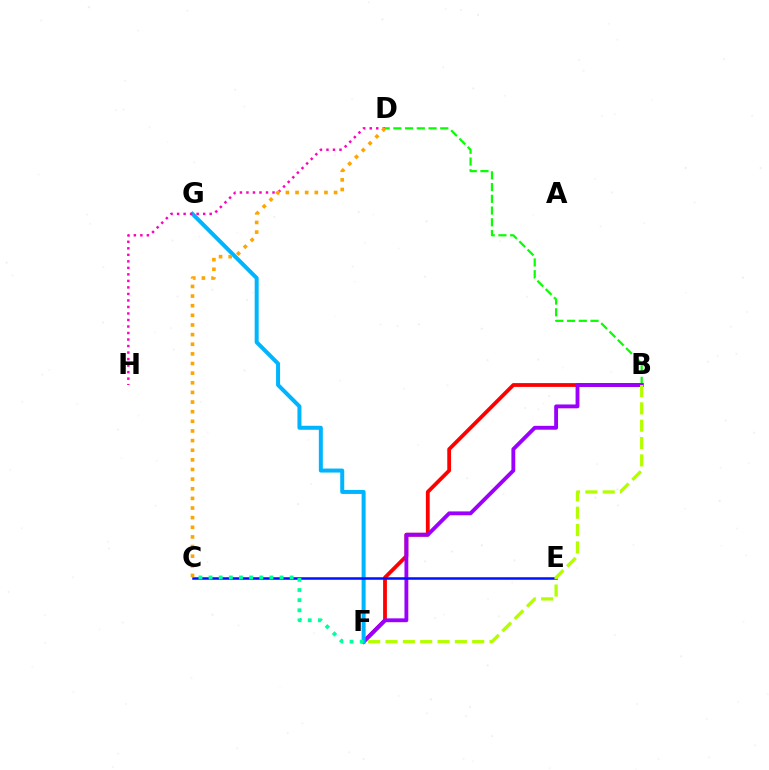{('B', 'F'): [{'color': '#ff0000', 'line_style': 'solid', 'thickness': 2.73}, {'color': '#9b00ff', 'line_style': 'solid', 'thickness': 2.77}, {'color': '#b3ff00', 'line_style': 'dashed', 'thickness': 2.35}], ('B', 'D'): [{'color': '#08ff00', 'line_style': 'dashed', 'thickness': 1.59}], ('F', 'G'): [{'color': '#00b5ff', 'line_style': 'solid', 'thickness': 2.88}], ('D', 'H'): [{'color': '#ff00bd', 'line_style': 'dotted', 'thickness': 1.77}], ('C', 'E'): [{'color': '#0010ff', 'line_style': 'solid', 'thickness': 1.81}], ('C', 'D'): [{'color': '#ffa500', 'line_style': 'dotted', 'thickness': 2.62}], ('C', 'F'): [{'color': '#00ff9d', 'line_style': 'dotted', 'thickness': 2.75}]}